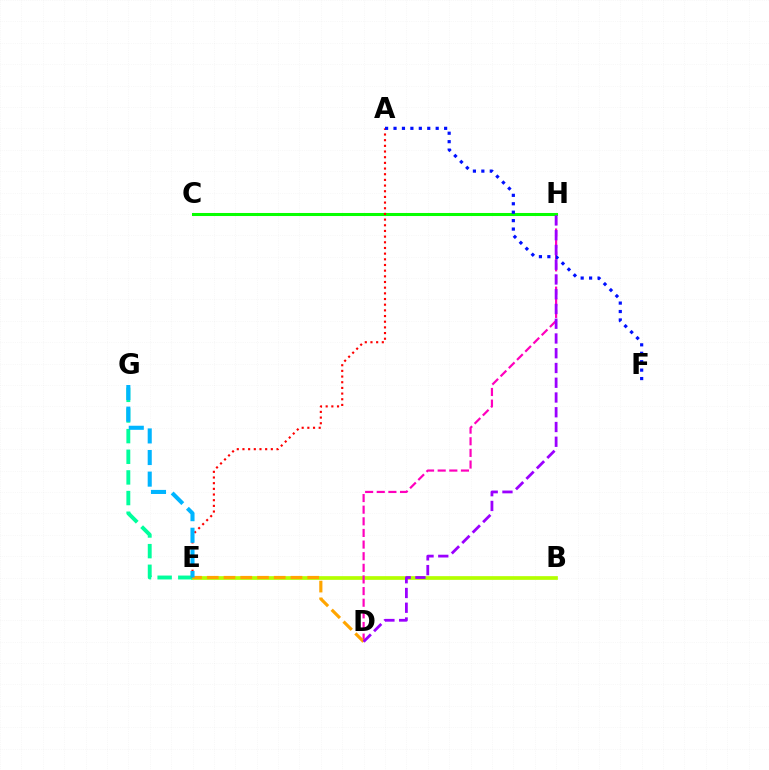{('B', 'E'): [{'color': '#b3ff00', 'line_style': 'solid', 'thickness': 2.67}], ('E', 'G'): [{'color': '#00ff9d', 'line_style': 'dashed', 'thickness': 2.8}, {'color': '#00b5ff', 'line_style': 'dashed', 'thickness': 2.93}], ('C', 'H'): [{'color': '#08ff00', 'line_style': 'solid', 'thickness': 2.19}], ('D', 'H'): [{'color': '#ff00bd', 'line_style': 'dashed', 'thickness': 1.58}, {'color': '#9b00ff', 'line_style': 'dashed', 'thickness': 2.0}], ('A', 'E'): [{'color': '#ff0000', 'line_style': 'dotted', 'thickness': 1.54}], ('D', 'E'): [{'color': '#ffa500', 'line_style': 'dashed', 'thickness': 2.27}], ('A', 'F'): [{'color': '#0010ff', 'line_style': 'dotted', 'thickness': 2.29}]}